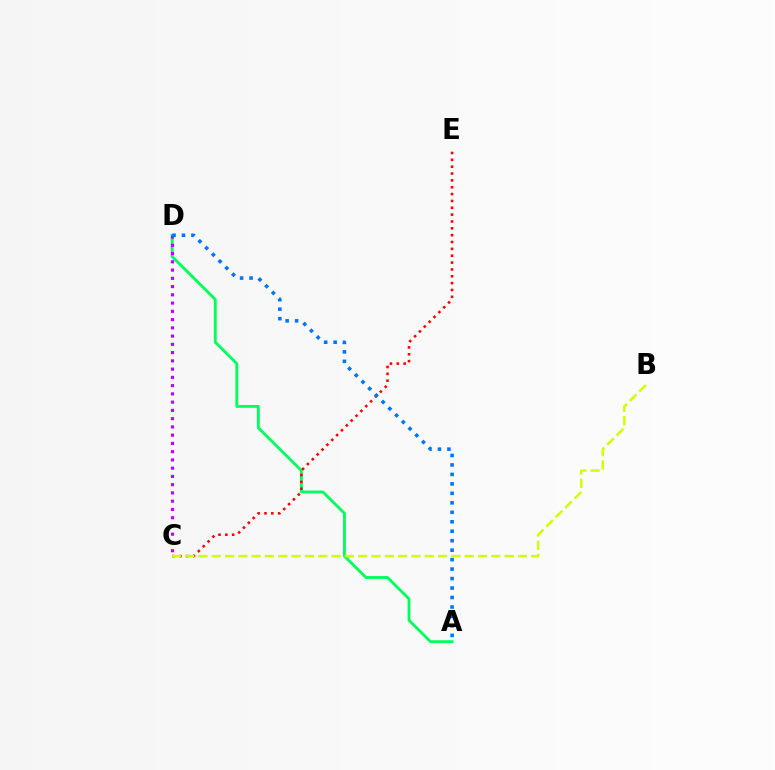{('A', 'D'): [{'color': '#00ff5c', 'line_style': 'solid', 'thickness': 2.06}, {'color': '#0074ff', 'line_style': 'dotted', 'thickness': 2.57}], ('C', 'E'): [{'color': '#ff0000', 'line_style': 'dotted', 'thickness': 1.86}], ('C', 'D'): [{'color': '#b900ff', 'line_style': 'dotted', 'thickness': 2.24}], ('B', 'C'): [{'color': '#d1ff00', 'line_style': 'dashed', 'thickness': 1.81}]}